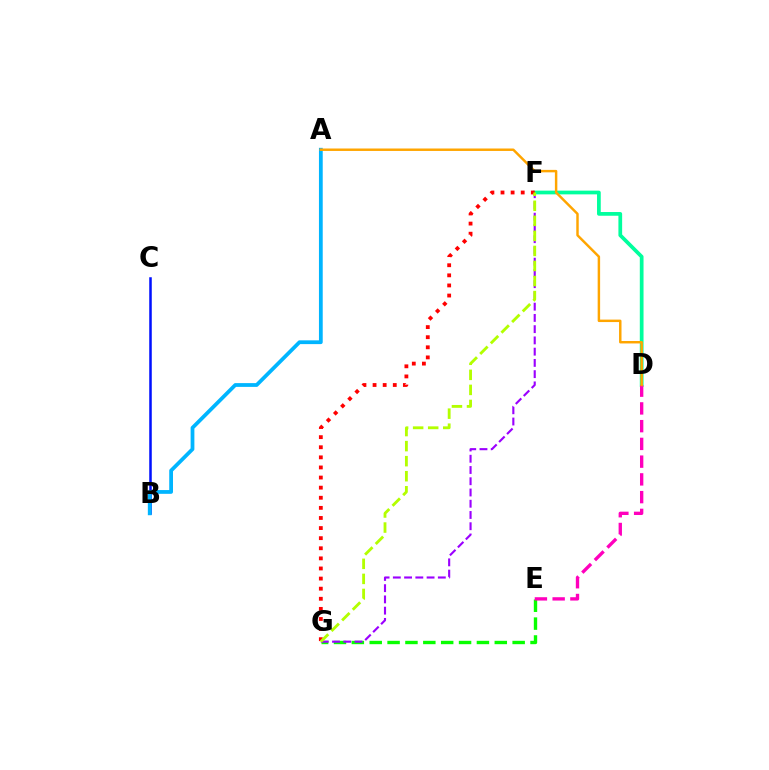{('E', 'G'): [{'color': '#08ff00', 'line_style': 'dashed', 'thickness': 2.43}], ('F', 'G'): [{'color': '#9b00ff', 'line_style': 'dashed', 'thickness': 1.53}, {'color': '#ff0000', 'line_style': 'dotted', 'thickness': 2.74}, {'color': '#b3ff00', 'line_style': 'dashed', 'thickness': 2.04}], ('D', 'F'): [{'color': '#00ff9d', 'line_style': 'solid', 'thickness': 2.68}], ('D', 'E'): [{'color': '#ff00bd', 'line_style': 'dashed', 'thickness': 2.41}], ('B', 'C'): [{'color': '#0010ff', 'line_style': 'solid', 'thickness': 1.82}], ('A', 'B'): [{'color': '#00b5ff', 'line_style': 'solid', 'thickness': 2.72}], ('A', 'D'): [{'color': '#ffa500', 'line_style': 'solid', 'thickness': 1.77}]}